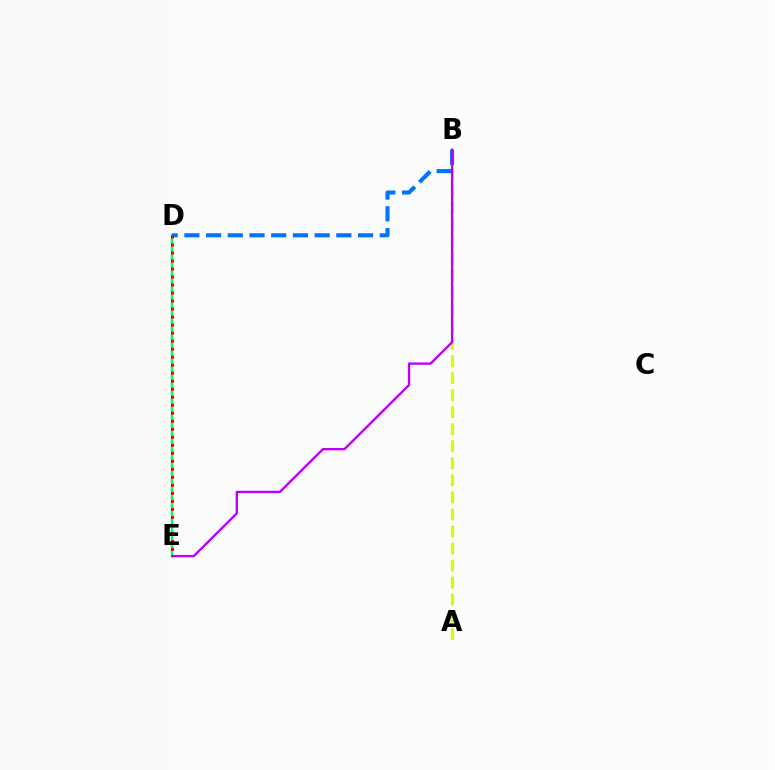{('A', 'B'): [{'color': '#d1ff00', 'line_style': 'dashed', 'thickness': 2.32}], ('D', 'E'): [{'color': '#00ff5c', 'line_style': 'solid', 'thickness': 1.76}, {'color': '#ff0000', 'line_style': 'dotted', 'thickness': 2.18}], ('B', 'D'): [{'color': '#0074ff', 'line_style': 'dashed', 'thickness': 2.95}], ('B', 'E'): [{'color': '#b900ff', 'line_style': 'solid', 'thickness': 1.7}]}